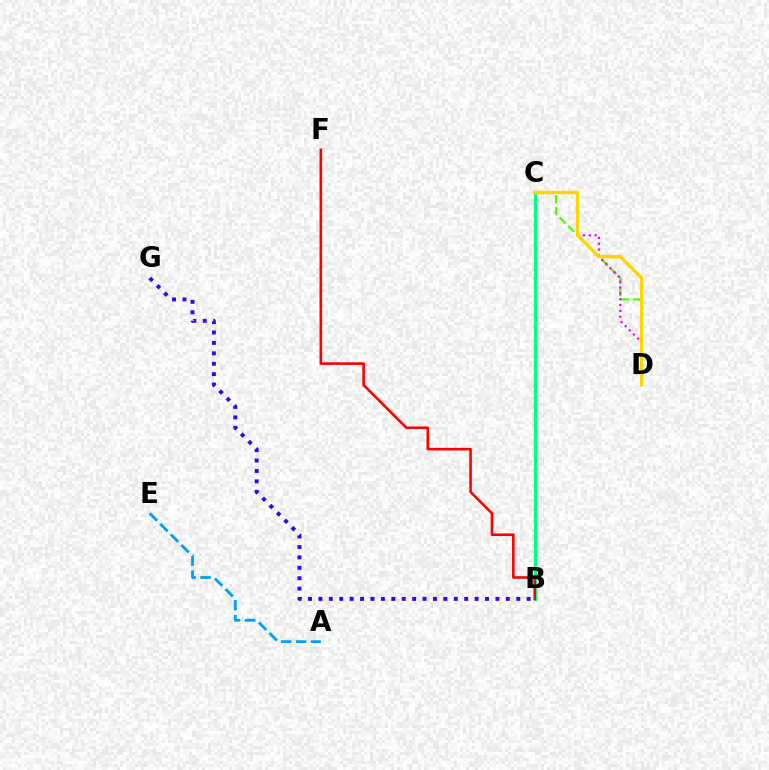{('A', 'E'): [{'color': '#009eff', 'line_style': 'dashed', 'thickness': 2.03}], ('C', 'D'): [{'color': '#4fff00', 'line_style': 'dashed', 'thickness': 1.62}, {'color': '#ff00ed', 'line_style': 'dotted', 'thickness': 1.59}, {'color': '#ffd500', 'line_style': 'solid', 'thickness': 2.41}], ('B', 'C'): [{'color': '#00ff86', 'line_style': 'solid', 'thickness': 2.36}], ('B', 'G'): [{'color': '#3700ff', 'line_style': 'dotted', 'thickness': 2.83}], ('B', 'F'): [{'color': '#ff0000', 'line_style': 'solid', 'thickness': 1.87}]}